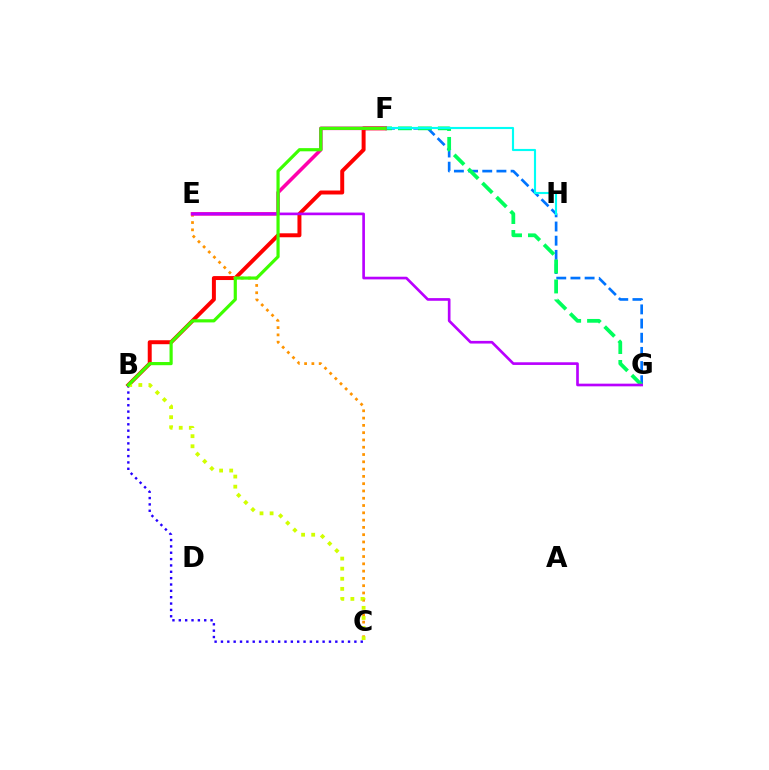{('F', 'G'): [{'color': '#0074ff', 'line_style': 'dashed', 'thickness': 1.93}, {'color': '#00ff5c', 'line_style': 'dashed', 'thickness': 2.71}], ('B', 'F'): [{'color': '#ff0000', 'line_style': 'solid', 'thickness': 2.85}, {'color': '#3dff00', 'line_style': 'solid', 'thickness': 2.29}], ('F', 'H'): [{'color': '#00fff6', 'line_style': 'solid', 'thickness': 1.54}], ('B', 'C'): [{'color': '#2500ff', 'line_style': 'dotted', 'thickness': 1.73}, {'color': '#d1ff00', 'line_style': 'dotted', 'thickness': 2.74}], ('C', 'E'): [{'color': '#ff9400', 'line_style': 'dotted', 'thickness': 1.98}], ('E', 'F'): [{'color': '#ff00ac', 'line_style': 'solid', 'thickness': 2.58}], ('E', 'G'): [{'color': '#b900ff', 'line_style': 'solid', 'thickness': 1.92}]}